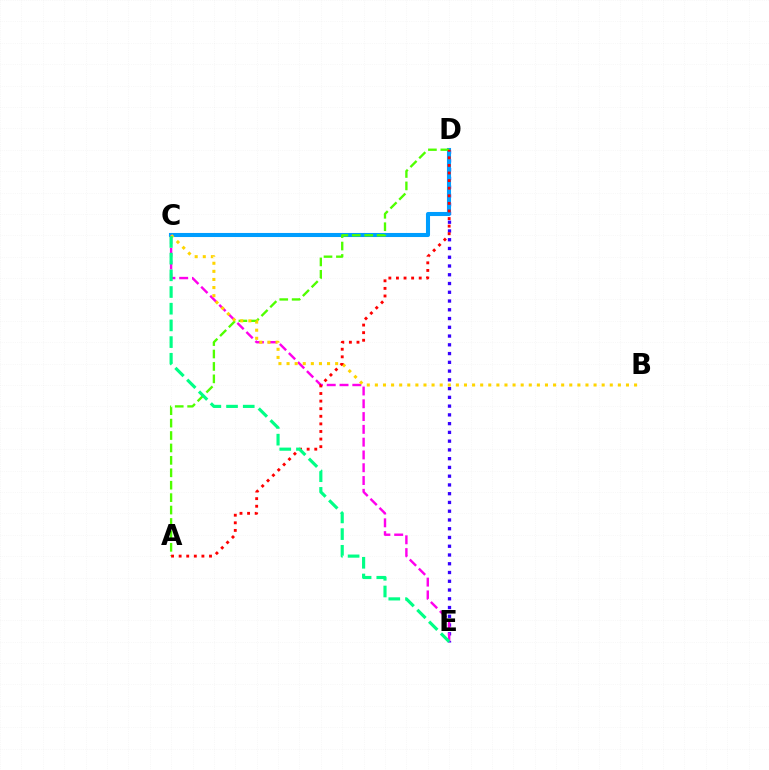{('D', 'E'): [{'color': '#3700ff', 'line_style': 'dotted', 'thickness': 2.38}], ('C', 'D'): [{'color': '#009eff', 'line_style': 'solid', 'thickness': 2.93}], ('A', 'D'): [{'color': '#4fff00', 'line_style': 'dashed', 'thickness': 1.69}, {'color': '#ff0000', 'line_style': 'dotted', 'thickness': 2.06}], ('C', 'E'): [{'color': '#ff00ed', 'line_style': 'dashed', 'thickness': 1.74}, {'color': '#00ff86', 'line_style': 'dashed', 'thickness': 2.27}], ('B', 'C'): [{'color': '#ffd500', 'line_style': 'dotted', 'thickness': 2.2}]}